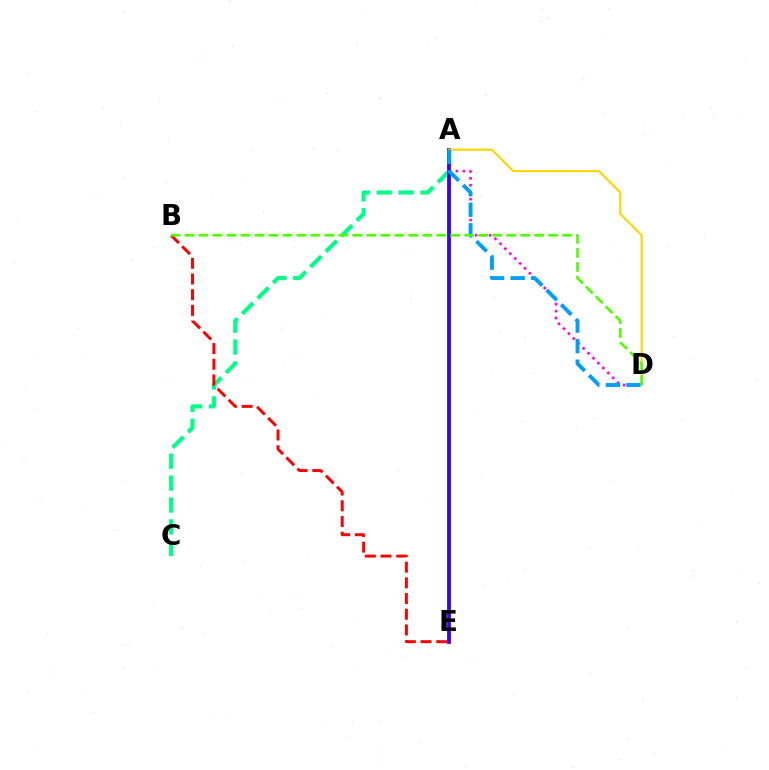{('A', 'C'): [{'color': '#00ff86', 'line_style': 'dashed', 'thickness': 2.97}], ('A', 'D'): [{'color': '#ff00ed', 'line_style': 'dotted', 'thickness': 1.89}, {'color': '#ffd500', 'line_style': 'solid', 'thickness': 1.53}, {'color': '#009eff', 'line_style': 'dashed', 'thickness': 2.79}], ('A', 'E'): [{'color': '#3700ff', 'line_style': 'solid', 'thickness': 2.73}], ('B', 'E'): [{'color': '#ff0000', 'line_style': 'dashed', 'thickness': 2.13}], ('B', 'D'): [{'color': '#4fff00', 'line_style': 'dashed', 'thickness': 1.9}]}